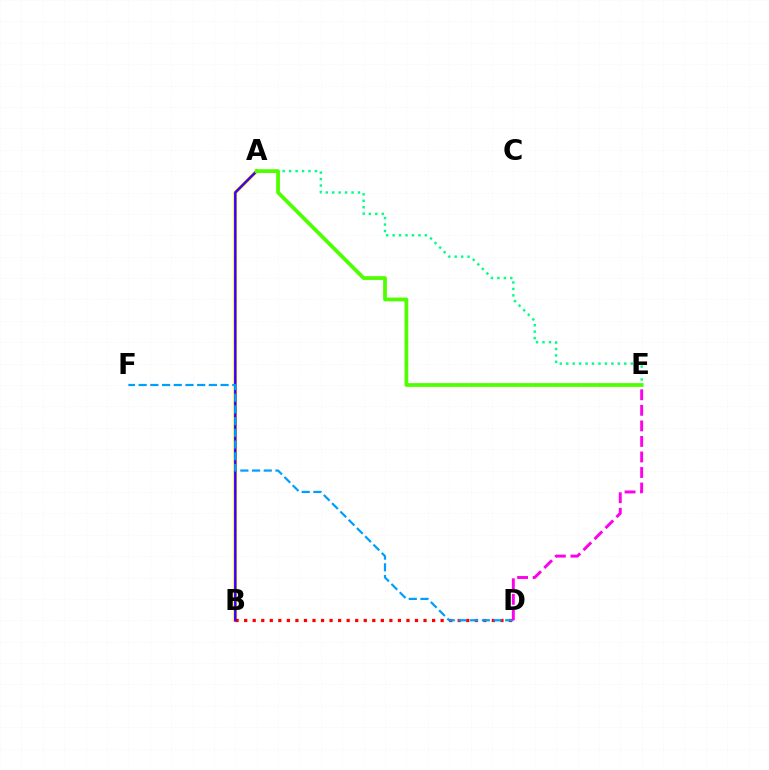{('A', 'B'): [{'color': '#ffd500', 'line_style': 'solid', 'thickness': 2.64}, {'color': '#3700ff', 'line_style': 'solid', 'thickness': 1.74}], ('B', 'D'): [{'color': '#ff0000', 'line_style': 'dotted', 'thickness': 2.32}], ('A', 'E'): [{'color': '#00ff86', 'line_style': 'dotted', 'thickness': 1.75}, {'color': '#4fff00', 'line_style': 'solid', 'thickness': 2.71}], ('D', 'F'): [{'color': '#009eff', 'line_style': 'dashed', 'thickness': 1.59}], ('D', 'E'): [{'color': '#ff00ed', 'line_style': 'dashed', 'thickness': 2.11}]}